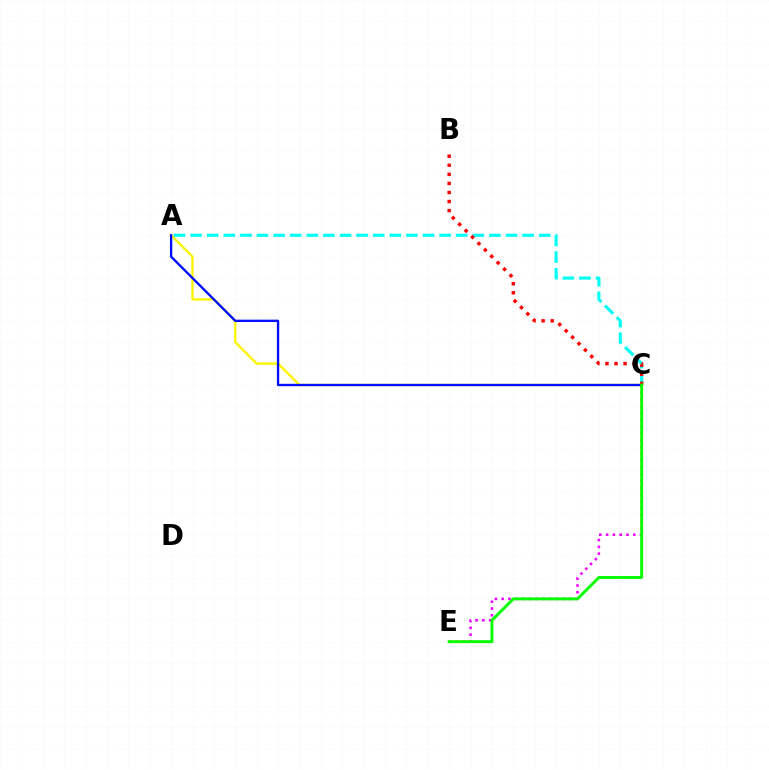{('A', 'C'): [{'color': '#fcf500', 'line_style': 'solid', 'thickness': 1.69}, {'color': '#00fff6', 'line_style': 'dashed', 'thickness': 2.26}, {'color': '#0010ff', 'line_style': 'solid', 'thickness': 1.68}], ('C', 'E'): [{'color': '#ee00ff', 'line_style': 'dotted', 'thickness': 1.84}, {'color': '#08ff00', 'line_style': 'solid', 'thickness': 2.11}], ('B', 'C'): [{'color': '#ff0000', 'line_style': 'dotted', 'thickness': 2.46}]}